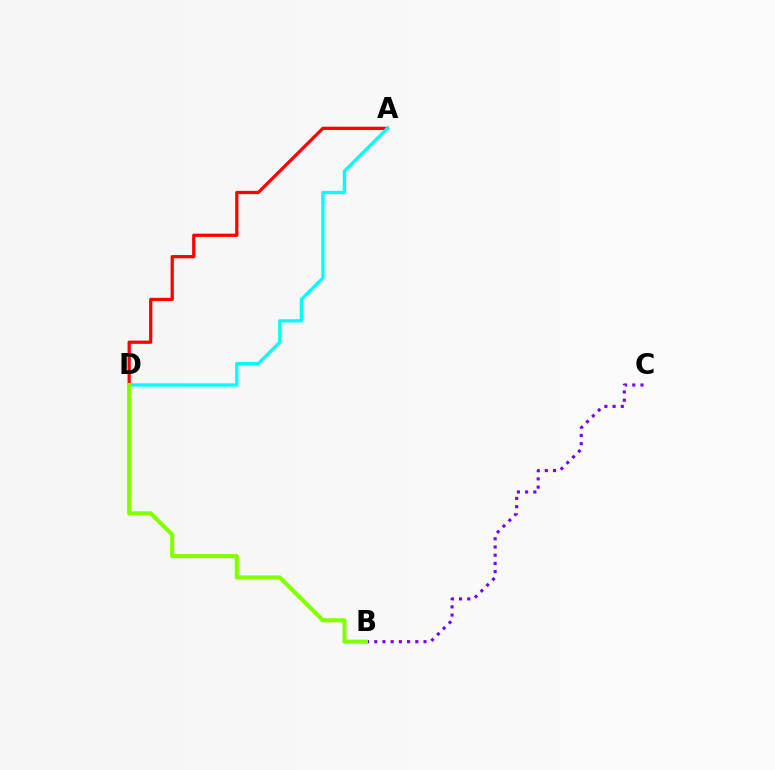{('A', 'D'): [{'color': '#ff0000', 'line_style': 'solid', 'thickness': 2.33}, {'color': '#00fff6', 'line_style': 'solid', 'thickness': 2.38}], ('B', 'C'): [{'color': '#7200ff', 'line_style': 'dotted', 'thickness': 2.23}], ('B', 'D'): [{'color': '#84ff00', 'line_style': 'solid', 'thickness': 2.96}]}